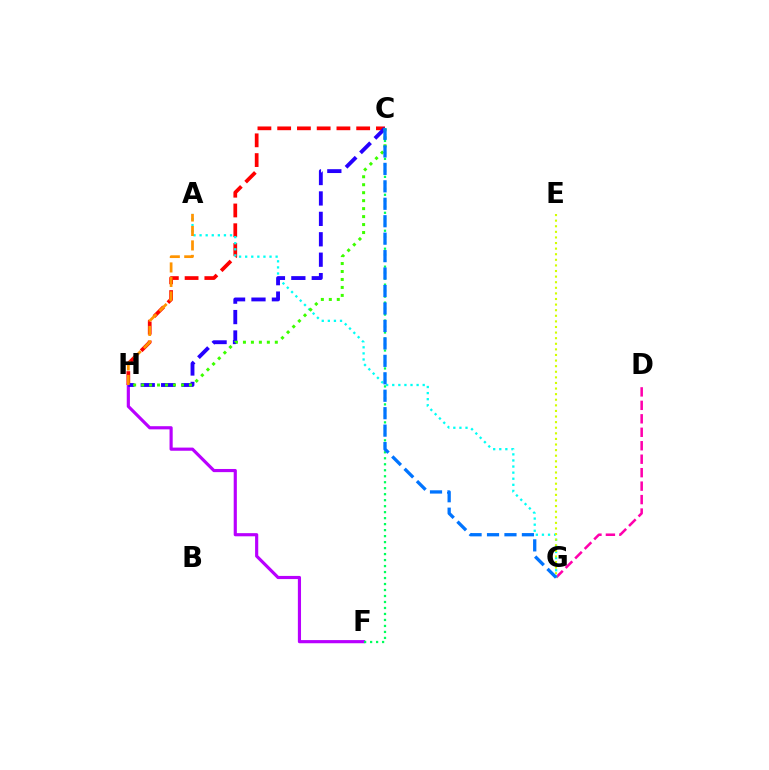{('D', 'G'): [{'color': '#ff00ac', 'line_style': 'dashed', 'thickness': 1.83}], ('C', 'H'): [{'color': '#ff0000', 'line_style': 'dashed', 'thickness': 2.68}, {'color': '#2500ff', 'line_style': 'dashed', 'thickness': 2.77}, {'color': '#3dff00', 'line_style': 'dotted', 'thickness': 2.17}], ('A', 'G'): [{'color': '#00fff6', 'line_style': 'dotted', 'thickness': 1.65}], ('F', 'H'): [{'color': '#b900ff', 'line_style': 'solid', 'thickness': 2.27}], ('E', 'G'): [{'color': '#d1ff00', 'line_style': 'dotted', 'thickness': 1.52}], ('A', 'H'): [{'color': '#ff9400', 'line_style': 'dashed', 'thickness': 1.97}], ('C', 'F'): [{'color': '#00ff5c', 'line_style': 'dotted', 'thickness': 1.63}], ('C', 'G'): [{'color': '#0074ff', 'line_style': 'dashed', 'thickness': 2.37}]}